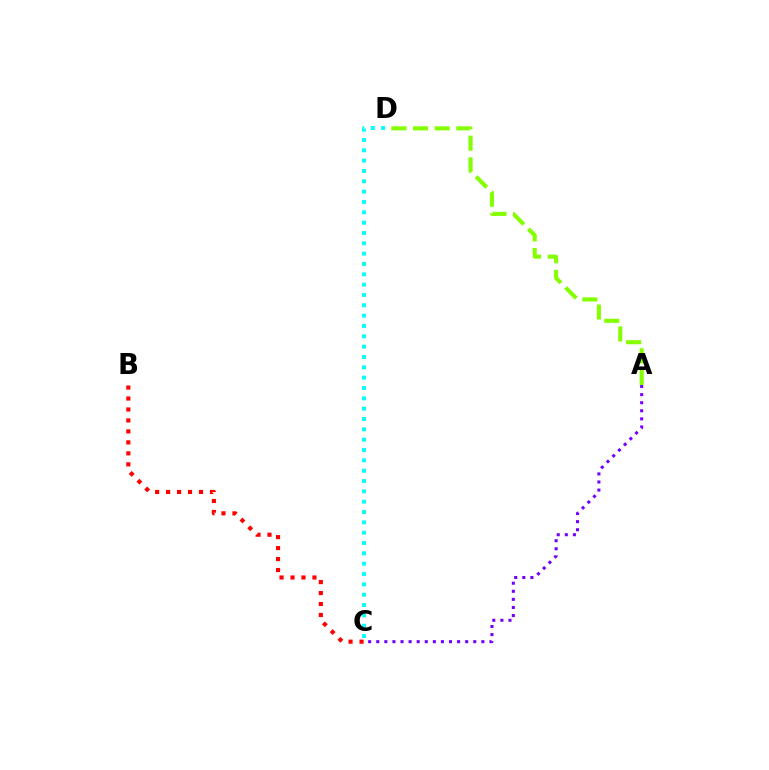{('A', 'D'): [{'color': '#84ff00', 'line_style': 'dashed', 'thickness': 2.94}], ('A', 'C'): [{'color': '#7200ff', 'line_style': 'dotted', 'thickness': 2.2}], ('B', 'C'): [{'color': '#ff0000', 'line_style': 'dotted', 'thickness': 2.98}], ('C', 'D'): [{'color': '#00fff6', 'line_style': 'dotted', 'thickness': 2.81}]}